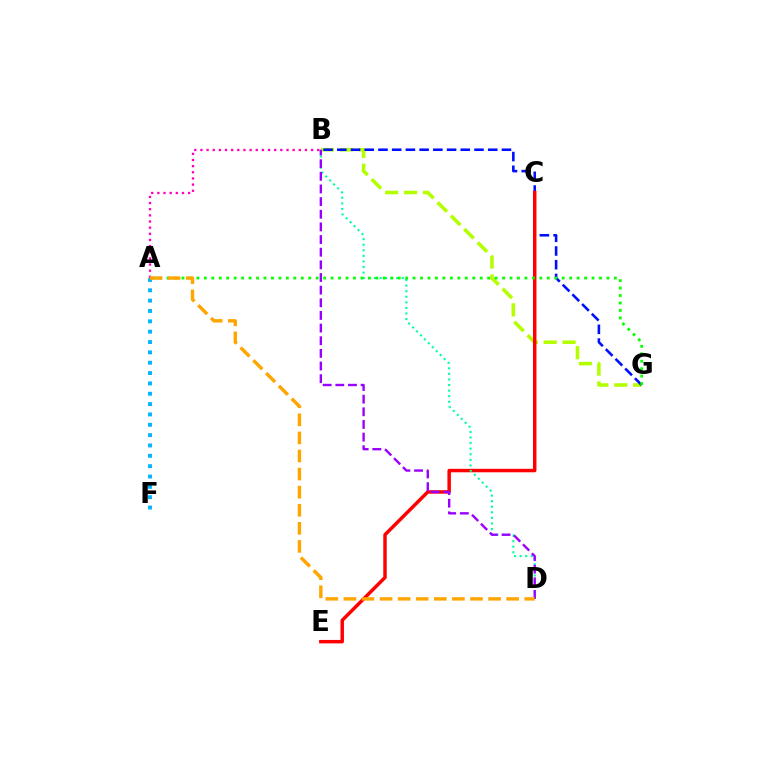{('B', 'G'): [{'color': '#b3ff00', 'line_style': 'dashed', 'thickness': 2.57}, {'color': '#0010ff', 'line_style': 'dashed', 'thickness': 1.86}], ('A', 'B'): [{'color': '#ff00bd', 'line_style': 'dotted', 'thickness': 1.67}], ('A', 'F'): [{'color': '#00b5ff', 'line_style': 'dotted', 'thickness': 2.81}], ('C', 'E'): [{'color': '#ff0000', 'line_style': 'solid', 'thickness': 2.49}], ('B', 'D'): [{'color': '#00ff9d', 'line_style': 'dotted', 'thickness': 1.52}, {'color': '#9b00ff', 'line_style': 'dashed', 'thickness': 1.72}], ('A', 'G'): [{'color': '#08ff00', 'line_style': 'dotted', 'thickness': 2.03}], ('A', 'D'): [{'color': '#ffa500', 'line_style': 'dashed', 'thickness': 2.46}]}